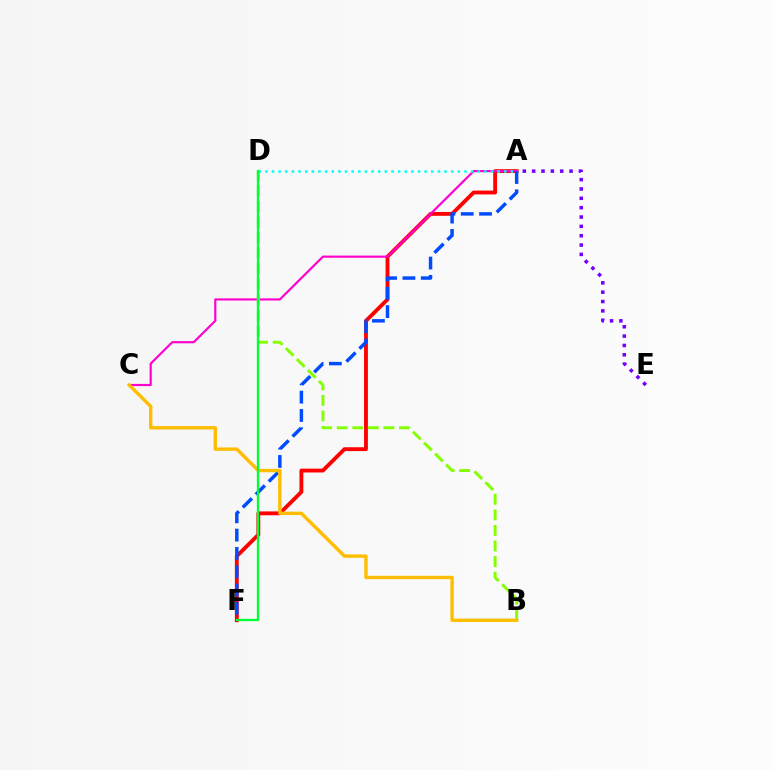{('A', 'F'): [{'color': '#ff0000', 'line_style': 'solid', 'thickness': 2.77}, {'color': '#004bff', 'line_style': 'dashed', 'thickness': 2.49}], ('A', 'C'): [{'color': '#ff00cf', 'line_style': 'solid', 'thickness': 1.56}], ('B', 'D'): [{'color': '#84ff00', 'line_style': 'dashed', 'thickness': 2.11}], ('B', 'C'): [{'color': '#ffbd00', 'line_style': 'solid', 'thickness': 2.43}], ('A', 'D'): [{'color': '#00fff6', 'line_style': 'dotted', 'thickness': 1.8}], ('A', 'E'): [{'color': '#7200ff', 'line_style': 'dotted', 'thickness': 2.54}], ('D', 'F'): [{'color': '#00ff39', 'line_style': 'solid', 'thickness': 1.69}]}